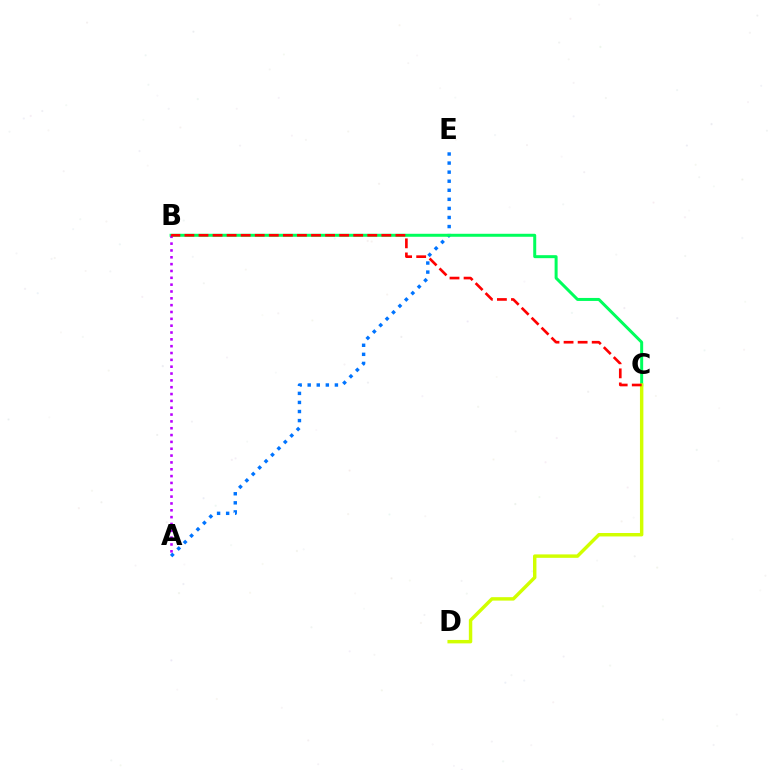{('A', 'E'): [{'color': '#0074ff', 'line_style': 'dotted', 'thickness': 2.46}], ('B', 'C'): [{'color': '#00ff5c', 'line_style': 'solid', 'thickness': 2.16}, {'color': '#ff0000', 'line_style': 'dashed', 'thickness': 1.91}], ('A', 'B'): [{'color': '#b900ff', 'line_style': 'dotted', 'thickness': 1.86}], ('C', 'D'): [{'color': '#d1ff00', 'line_style': 'solid', 'thickness': 2.47}]}